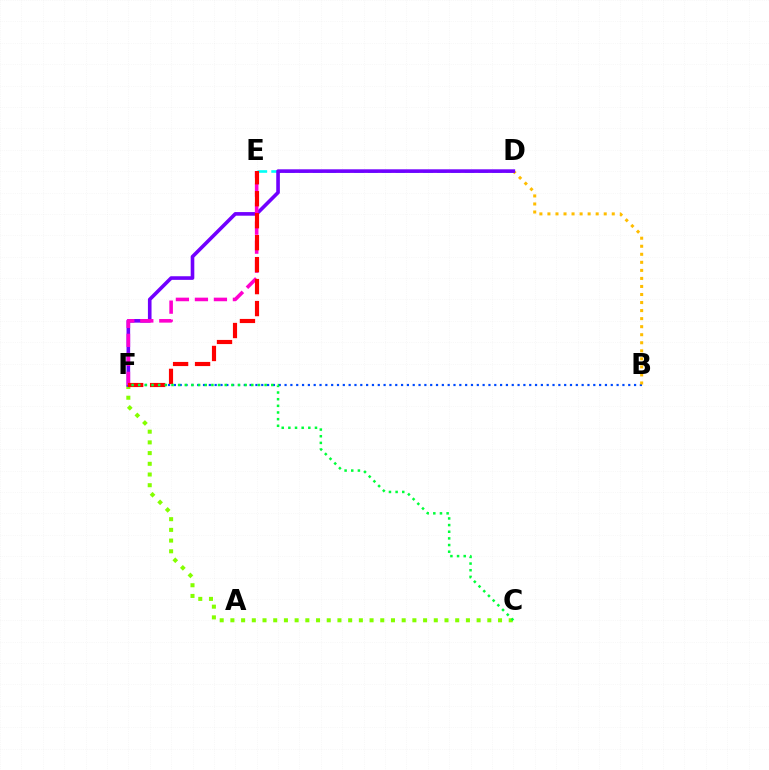{('D', 'E'): [{'color': '#00fff6', 'line_style': 'dashed', 'thickness': 1.88}], ('B', 'F'): [{'color': '#004bff', 'line_style': 'dotted', 'thickness': 1.58}], ('C', 'F'): [{'color': '#84ff00', 'line_style': 'dotted', 'thickness': 2.91}, {'color': '#00ff39', 'line_style': 'dotted', 'thickness': 1.81}], ('B', 'D'): [{'color': '#ffbd00', 'line_style': 'dotted', 'thickness': 2.18}], ('D', 'F'): [{'color': '#7200ff', 'line_style': 'solid', 'thickness': 2.6}], ('E', 'F'): [{'color': '#ff00cf', 'line_style': 'dashed', 'thickness': 2.58}, {'color': '#ff0000', 'line_style': 'dashed', 'thickness': 2.98}]}